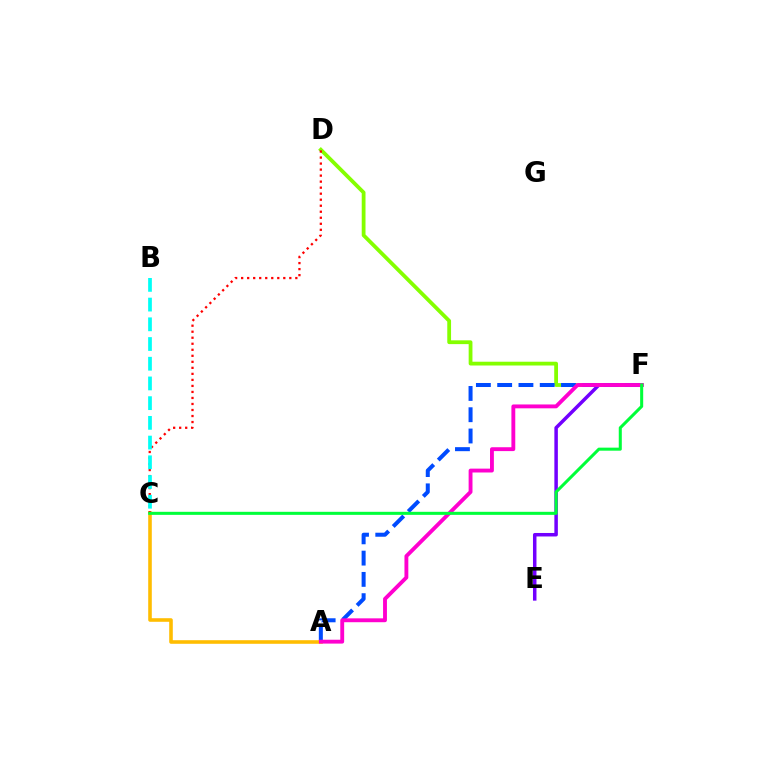{('D', 'F'): [{'color': '#84ff00', 'line_style': 'solid', 'thickness': 2.73}], ('E', 'F'): [{'color': '#7200ff', 'line_style': 'solid', 'thickness': 2.52}], ('A', 'F'): [{'color': '#004bff', 'line_style': 'dashed', 'thickness': 2.89}, {'color': '#ff00cf', 'line_style': 'solid', 'thickness': 2.78}], ('A', 'C'): [{'color': '#ffbd00', 'line_style': 'solid', 'thickness': 2.58}], ('C', 'D'): [{'color': '#ff0000', 'line_style': 'dotted', 'thickness': 1.64}], ('C', 'F'): [{'color': '#00ff39', 'line_style': 'solid', 'thickness': 2.19}], ('B', 'C'): [{'color': '#00fff6', 'line_style': 'dashed', 'thickness': 2.68}]}